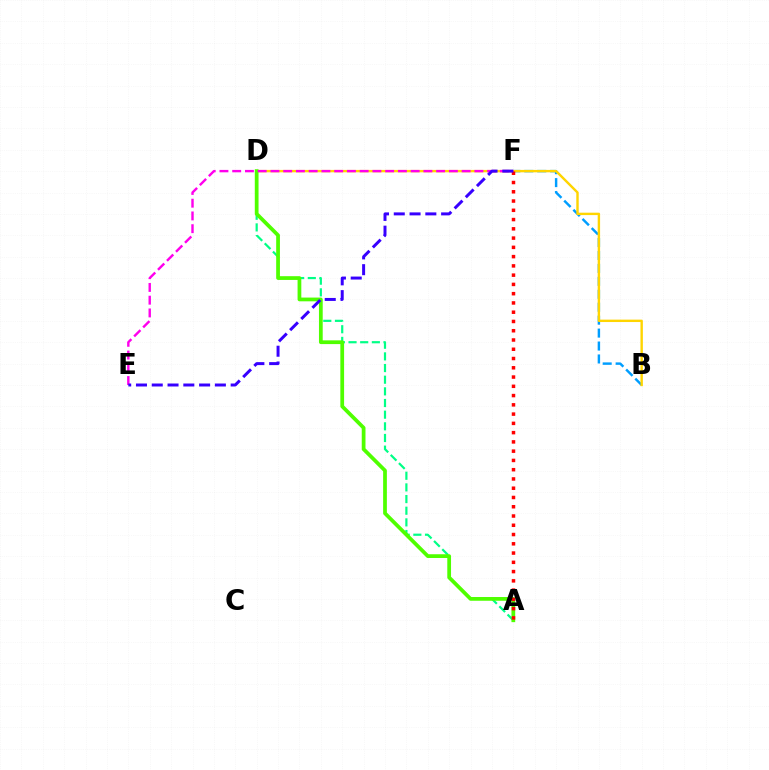{('B', 'F'): [{'color': '#009eff', 'line_style': 'dashed', 'thickness': 1.76}], ('A', 'D'): [{'color': '#00ff86', 'line_style': 'dashed', 'thickness': 1.58}, {'color': '#4fff00', 'line_style': 'solid', 'thickness': 2.7}], ('B', 'D'): [{'color': '#ffd500', 'line_style': 'solid', 'thickness': 1.73}], ('E', 'F'): [{'color': '#ff00ed', 'line_style': 'dashed', 'thickness': 1.73}, {'color': '#3700ff', 'line_style': 'dashed', 'thickness': 2.14}], ('A', 'F'): [{'color': '#ff0000', 'line_style': 'dotted', 'thickness': 2.52}]}